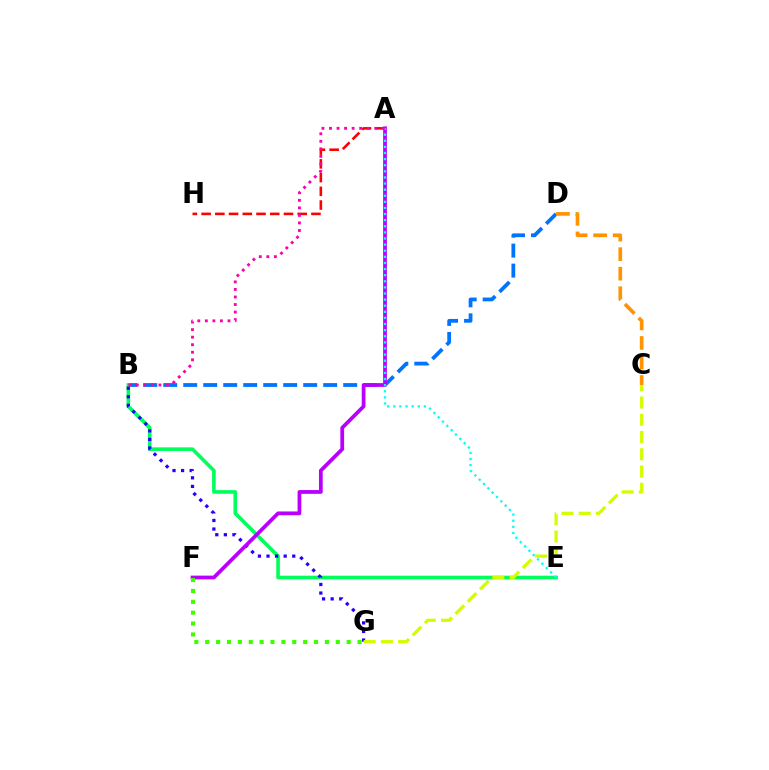{('B', 'D'): [{'color': '#0074ff', 'line_style': 'dashed', 'thickness': 2.72}], ('B', 'E'): [{'color': '#00ff5c', 'line_style': 'solid', 'thickness': 2.6}], ('B', 'G'): [{'color': '#2500ff', 'line_style': 'dotted', 'thickness': 2.33}], ('A', 'H'): [{'color': '#ff0000', 'line_style': 'dashed', 'thickness': 1.87}], ('C', 'D'): [{'color': '#ff9400', 'line_style': 'dashed', 'thickness': 2.65}], ('A', 'F'): [{'color': '#b900ff', 'line_style': 'solid', 'thickness': 2.7}], ('A', 'E'): [{'color': '#00fff6', 'line_style': 'dotted', 'thickness': 1.66}], ('A', 'B'): [{'color': '#ff00ac', 'line_style': 'dotted', 'thickness': 2.05}], ('C', 'G'): [{'color': '#d1ff00', 'line_style': 'dashed', 'thickness': 2.34}], ('F', 'G'): [{'color': '#3dff00', 'line_style': 'dotted', 'thickness': 2.96}]}